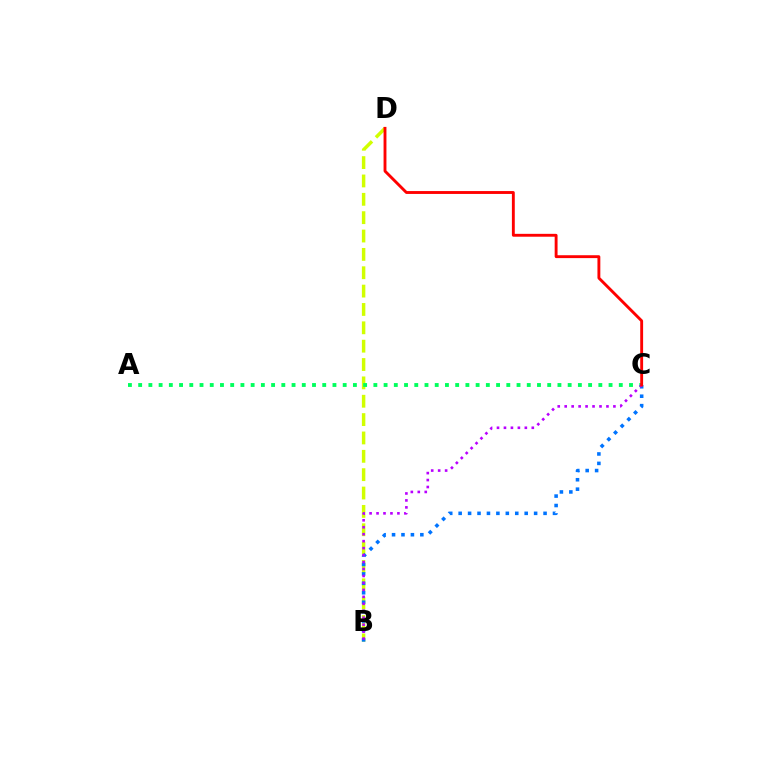{('B', 'D'): [{'color': '#d1ff00', 'line_style': 'dashed', 'thickness': 2.49}], ('A', 'C'): [{'color': '#00ff5c', 'line_style': 'dotted', 'thickness': 2.78}], ('B', 'C'): [{'color': '#0074ff', 'line_style': 'dotted', 'thickness': 2.56}, {'color': '#b900ff', 'line_style': 'dotted', 'thickness': 1.89}], ('C', 'D'): [{'color': '#ff0000', 'line_style': 'solid', 'thickness': 2.07}]}